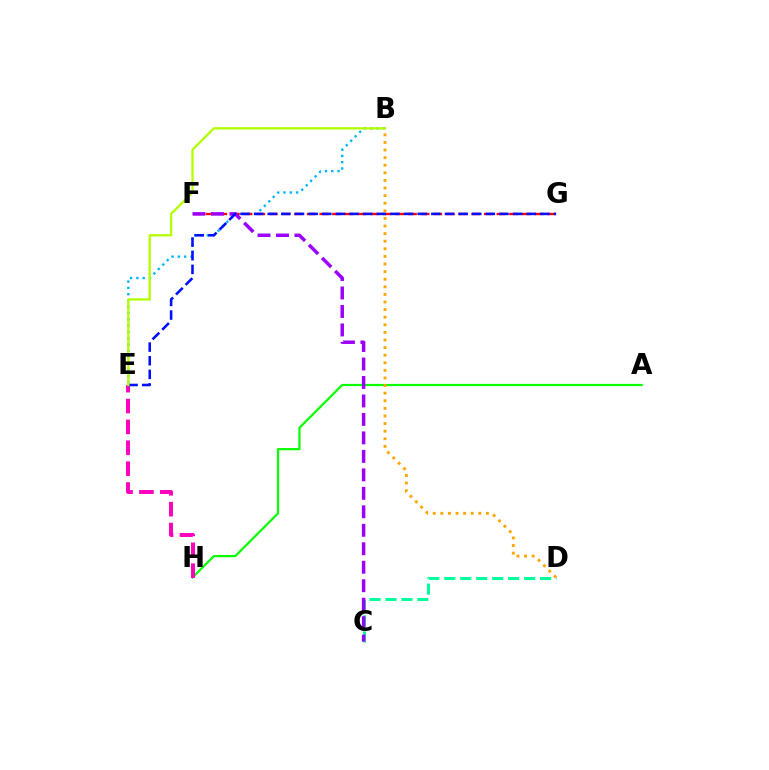{('B', 'E'): [{'color': '#00b5ff', 'line_style': 'dotted', 'thickness': 1.71}, {'color': '#b3ff00', 'line_style': 'solid', 'thickness': 1.66}], ('F', 'G'): [{'color': '#ff0000', 'line_style': 'dashed', 'thickness': 1.72}], ('A', 'H'): [{'color': '#08ff00', 'line_style': 'solid', 'thickness': 1.59}], ('E', 'H'): [{'color': '#ff00bd', 'line_style': 'dashed', 'thickness': 2.84}], ('C', 'D'): [{'color': '#00ff9d', 'line_style': 'dashed', 'thickness': 2.17}], ('C', 'F'): [{'color': '#9b00ff', 'line_style': 'dashed', 'thickness': 2.51}], ('E', 'G'): [{'color': '#0010ff', 'line_style': 'dashed', 'thickness': 1.85}], ('B', 'D'): [{'color': '#ffa500', 'line_style': 'dotted', 'thickness': 2.06}]}